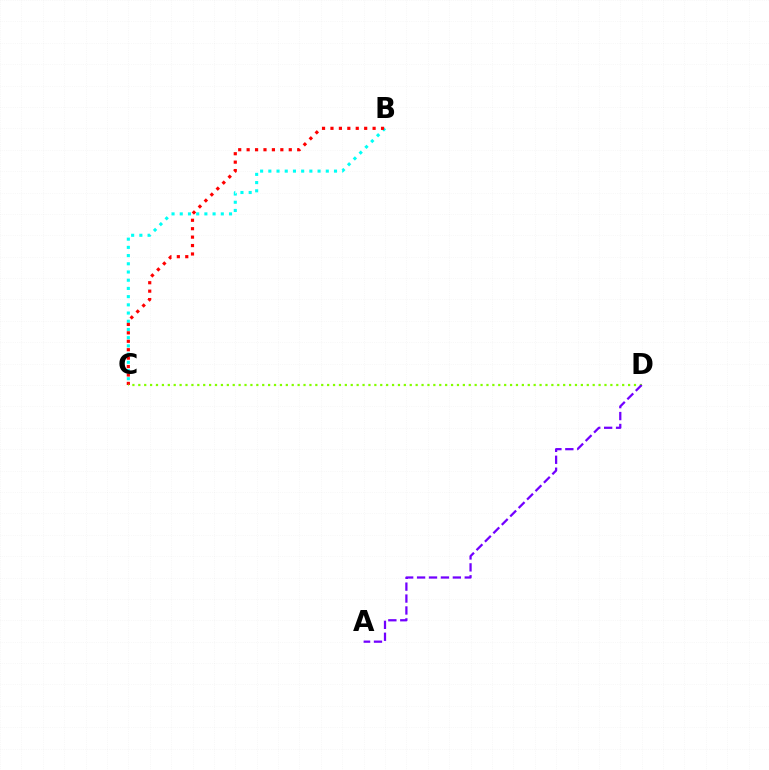{('B', 'C'): [{'color': '#00fff6', 'line_style': 'dotted', 'thickness': 2.23}, {'color': '#ff0000', 'line_style': 'dotted', 'thickness': 2.29}], ('C', 'D'): [{'color': '#84ff00', 'line_style': 'dotted', 'thickness': 1.6}], ('A', 'D'): [{'color': '#7200ff', 'line_style': 'dashed', 'thickness': 1.62}]}